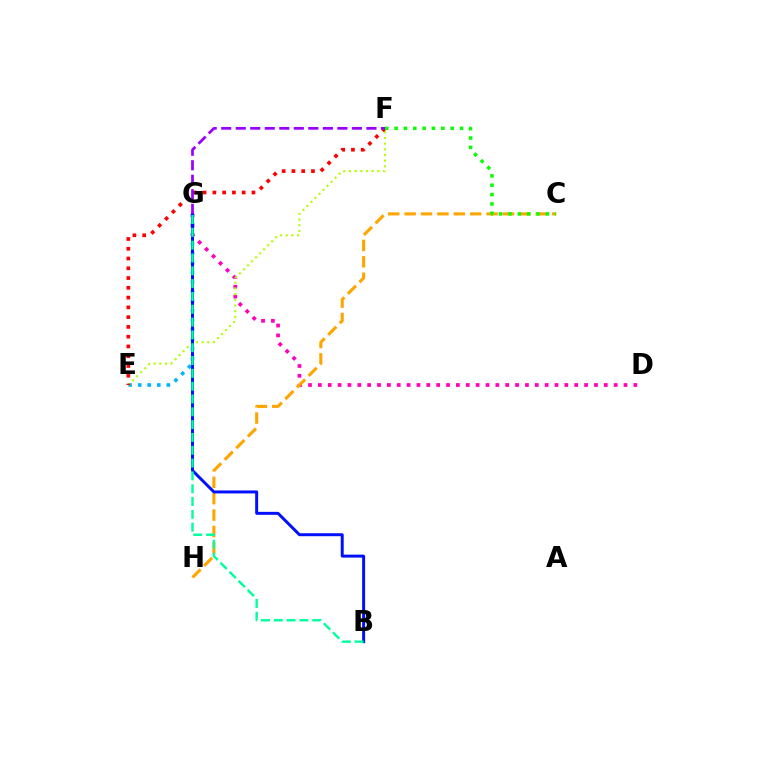{('D', 'G'): [{'color': '#ff00bd', 'line_style': 'dotted', 'thickness': 2.68}], ('E', 'G'): [{'color': '#00b5ff', 'line_style': 'dotted', 'thickness': 2.6}], ('C', 'H'): [{'color': '#ffa500', 'line_style': 'dashed', 'thickness': 2.23}], ('E', 'F'): [{'color': '#b3ff00', 'line_style': 'dotted', 'thickness': 1.54}, {'color': '#ff0000', 'line_style': 'dotted', 'thickness': 2.65}], ('B', 'G'): [{'color': '#0010ff', 'line_style': 'solid', 'thickness': 2.14}, {'color': '#00ff9d', 'line_style': 'dashed', 'thickness': 1.74}], ('C', 'F'): [{'color': '#08ff00', 'line_style': 'dotted', 'thickness': 2.54}], ('F', 'G'): [{'color': '#9b00ff', 'line_style': 'dashed', 'thickness': 1.97}]}